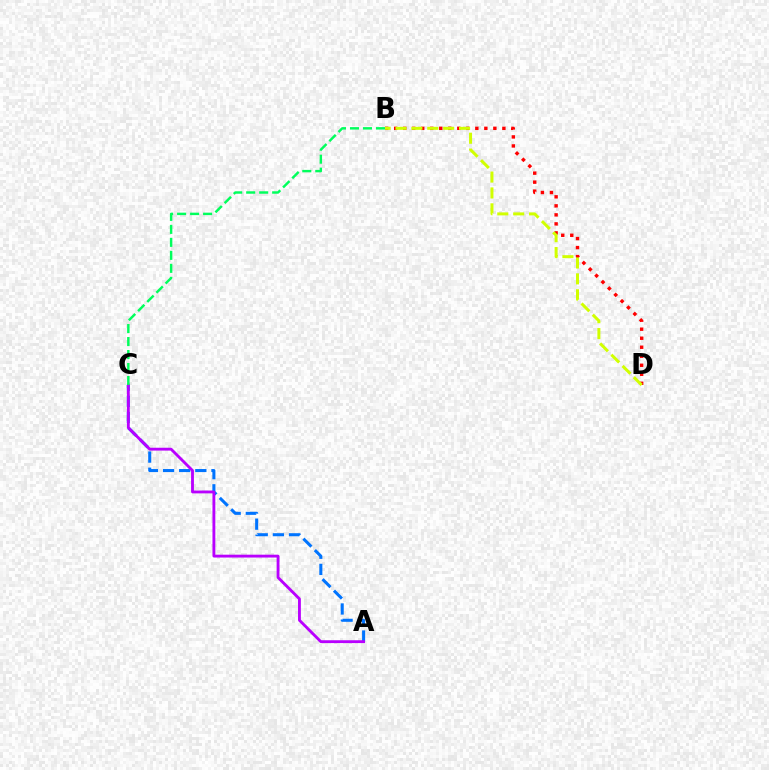{('A', 'C'): [{'color': '#0074ff', 'line_style': 'dashed', 'thickness': 2.19}, {'color': '#b900ff', 'line_style': 'solid', 'thickness': 2.05}], ('B', 'D'): [{'color': '#ff0000', 'line_style': 'dotted', 'thickness': 2.45}, {'color': '#d1ff00', 'line_style': 'dashed', 'thickness': 2.16}], ('B', 'C'): [{'color': '#00ff5c', 'line_style': 'dashed', 'thickness': 1.76}]}